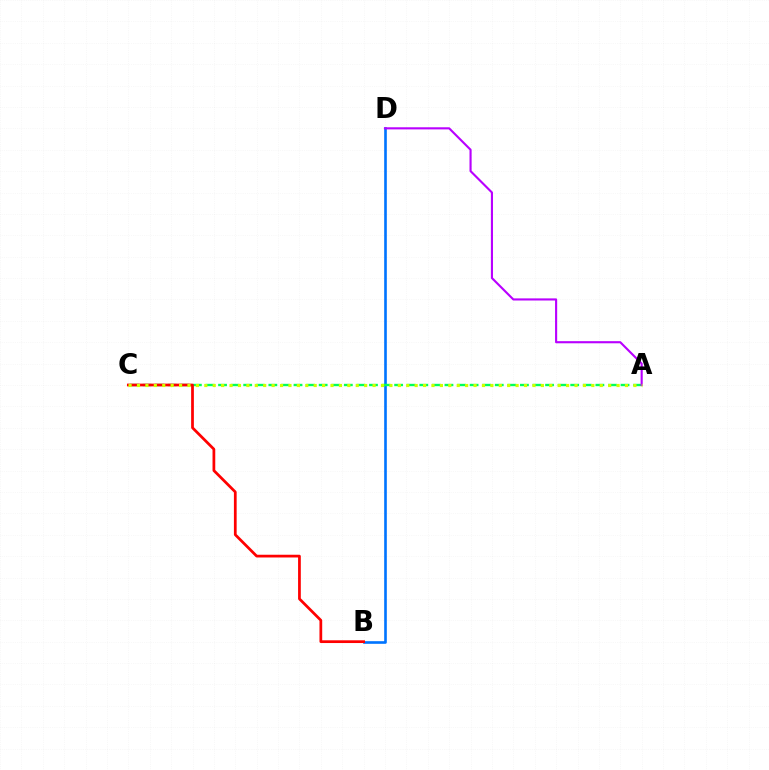{('B', 'D'): [{'color': '#0074ff', 'line_style': 'solid', 'thickness': 1.9}], ('A', 'C'): [{'color': '#00ff5c', 'line_style': 'dashed', 'thickness': 1.71}, {'color': '#d1ff00', 'line_style': 'dotted', 'thickness': 2.29}], ('B', 'C'): [{'color': '#ff0000', 'line_style': 'solid', 'thickness': 1.97}], ('A', 'D'): [{'color': '#b900ff', 'line_style': 'solid', 'thickness': 1.53}]}